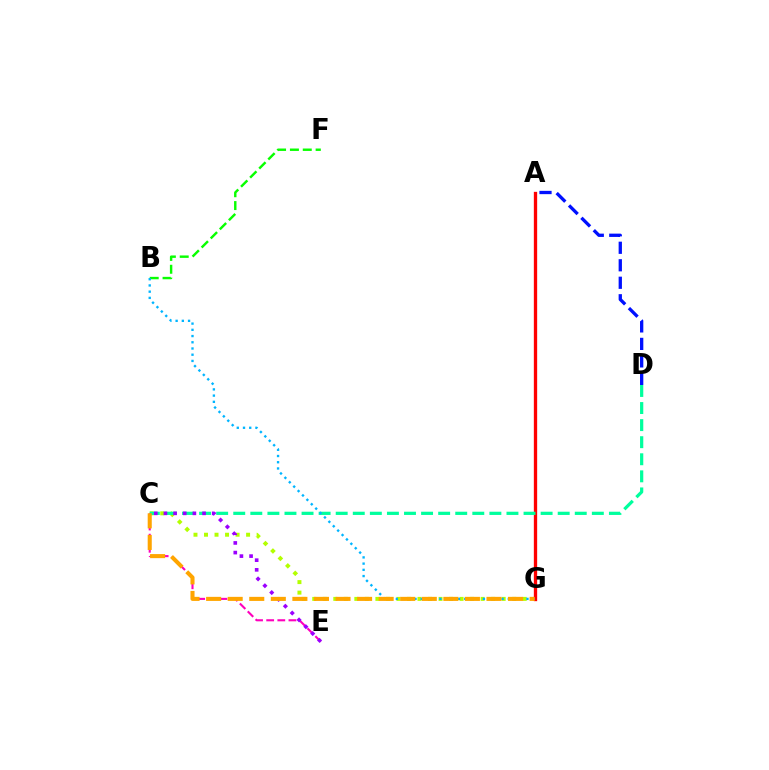{('C', 'G'): [{'color': '#b3ff00', 'line_style': 'dotted', 'thickness': 2.86}, {'color': '#ffa500', 'line_style': 'dashed', 'thickness': 2.93}], ('A', 'G'): [{'color': '#ff0000', 'line_style': 'solid', 'thickness': 2.39}], ('C', 'D'): [{'color': '#00ff9d', 'line_style': 'dashed', 'thickness': 2.32}], ('B', 'F'): [{'color': '#08ff00', 'line_style': 'dashed', 'thickness': 1.75}], ('C', 'E'): [{'color': '#ff00bd', 'line_style': 'dashed', 'thickness': 1.51}, {'color': '#9b00ff', 'line_style': 'dotted', 'thickness': 2.62}], ('B', 'G'): [{'color': '#00b5ff', 'line_style': 'dotted', 'thickness': 1.69}], ('A', 'D'): [{'color': '#0010ff', 'line_style': 'dashed', 'thickness': 2.38}]}